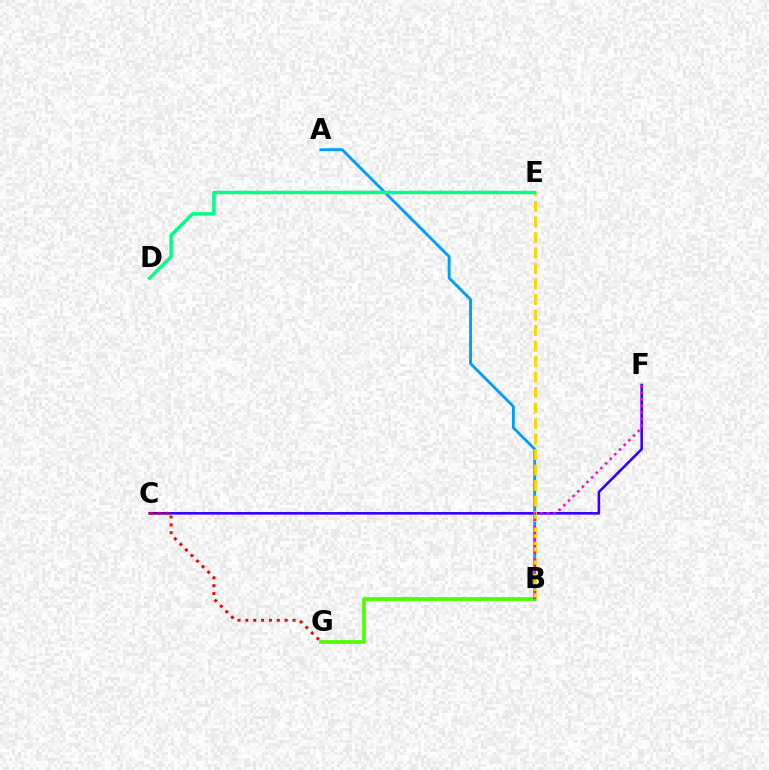{('B', 'G'): [{'color': '#4fff00', 'line_style': 'solid', 'thickness': 2.68}], ('C', 'F'): [{'color': '#3700ff', 'line_style': 'solid', 'thickness': 1.88}], ('A', 'B'): [{'color': '#009eff', 'line_style': 'solid', 'thickness': 2.06}], ('B', 'E'): [{'color': '#ffd500', 'line_style': 'dashed', 'thickness': 2.11}], ('D', 'E'): [{'color': '#00ff86', 'line_style': 'solid', 'thickness': 2.49}], ('C', 'G'): [{'color': '#ff0000', 'line_style': 'dotted', 'thickness': 2.13}], ('B', 'F'): [{'color': '#ff00ed', 'line_style': 'dotted', 'thickness': 1.78}]}